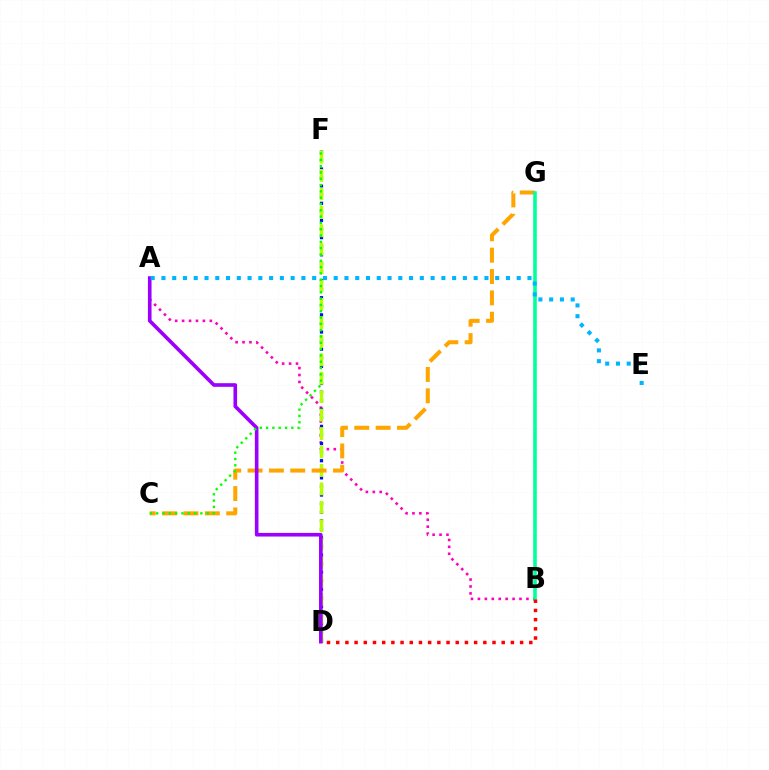{('A', 'B'): [{'color': '#ff00bd', 'line_style': 'dotted', 'thickness': 1.88}], ('D', 'F'): [{'color': '#0010ff', 'line_style': 'dotted', 'thickness': 2.33}, {'color': '#b3ff00', 'line_style': 'dashed', 'thickness': 2.51}], ('C', 'G'): [{'color': '#ffa500', 'line_style': 'dashed', 'thickness': 2.9}], ('B', 'G'): [{'color': '#00ff9d', 'line_style': 'solid', 'thickness': 2.59}], ('A', 'D'): [{'color': '#9b00ff', 'line_style': 'solid', 'thickness': 2.61}], ('B', 'D'): [{'color': '#ff0000', 'line_style': 'dotted', 'thickness': 2.5}], ('C', 'F'): [{'color': '#08ff00', 'line_style': 'dotted', 'thickness': 1.71}], ('A', 'E'): [{'color': '#00b5ff', 'line_style': 'dotted', 'thickness': 2.93}]}